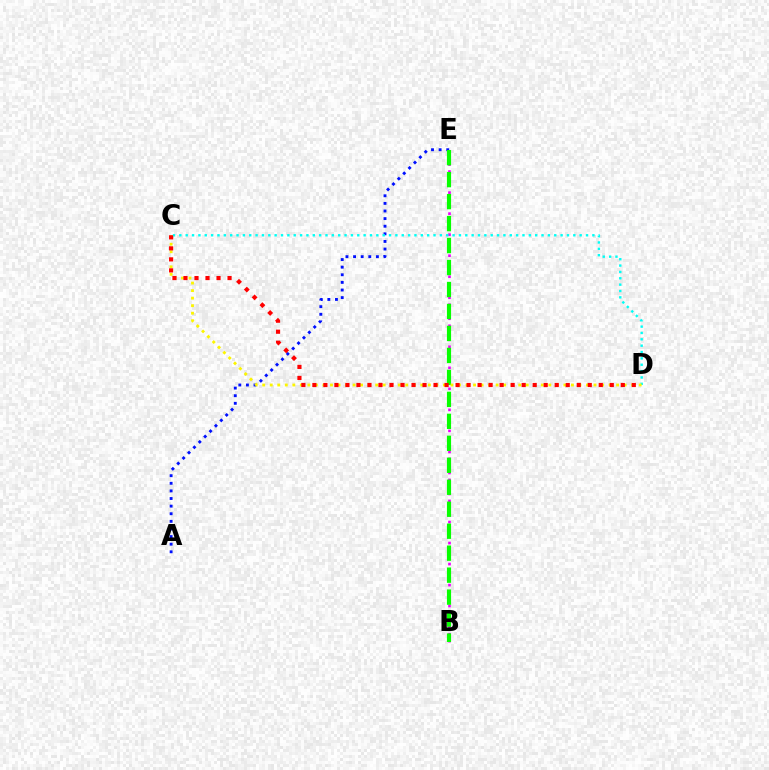{('A', 'E'): [{'color': '#0010ff', 'line_style': 'dotted', 'thickness': 2.07}], ('B', 'E'): [{'color': '#ee00ff', 'line_style': 'dotted', 'thickness': 1.9}, {'color': '#08ff00', 'line_style': 'dashed', 'thickness': 2.98}], ('C', 'D'): [{'color': '#00fff6', 'line_style': 'dotted', 'thickness': 1.73}, {'color': '#fcf500', 'line_style': 'dotted', 'thickness': 2.05}, {'color': '#ff0000', 'line_style': 'dotted', 'thickness': 2.99}]}